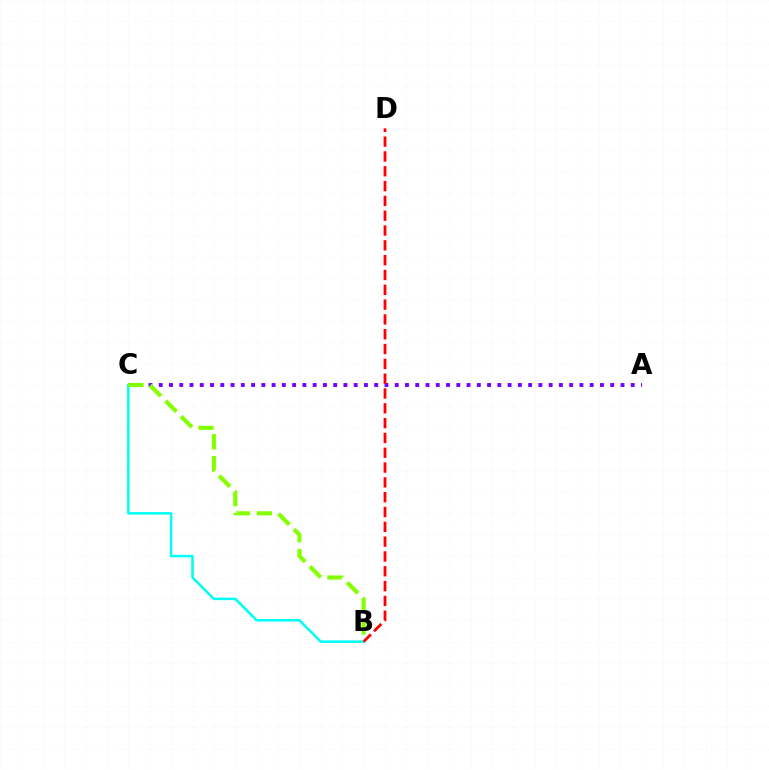{('A', 'C'): [{'color': '#7200ff', 'line_style': 'dotted', 'thickness': 2.79}], ('B', 'C'): [{'color': '#00fff6', 'line_style': 'solid', 'thickness': 1.83}, {'color': '#84ff00', 'line_style': 'dashed', 'thickness': 2.98}], ('B', 'D'): [{'color': '#ff0000', 'line_style': 'dashed', 'thickness': 2.01}]}